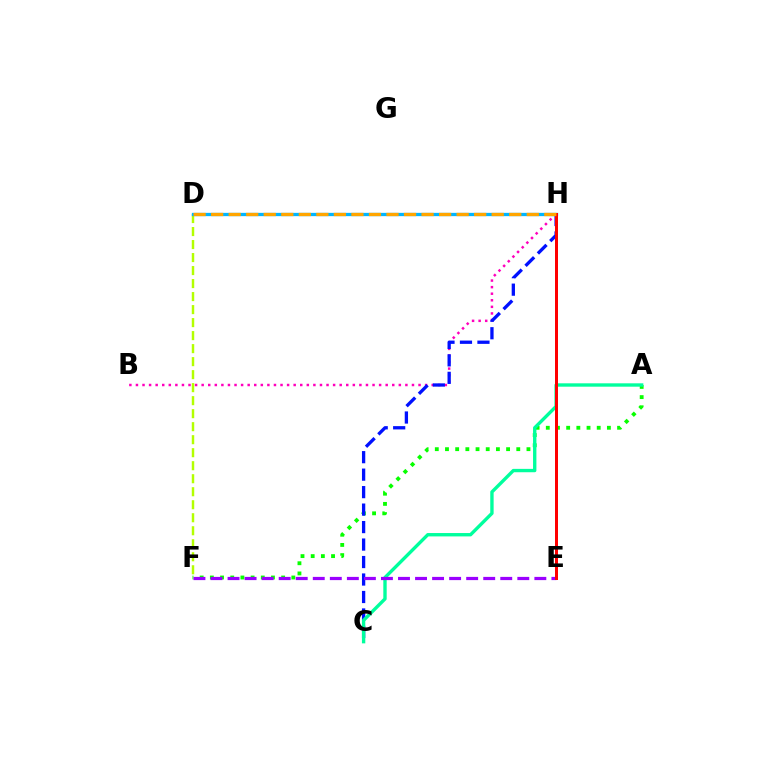{('A', 'F'): [{'color': '#08ff00', 'line_style': 'dotted', 'thickness': 2.77}], ('B', 'H'): [{'color': '#ff00bd', 'line_style': 'dotted', 'thickness': 1.79}], ('D', 'F'): [{'color': '#b3ff00', 'line_style': 'dashed', 'thickness': 1.77}], ('C', 'H'): [{'color': '#0010ff', 'line_style': 'dashed', 'thickness': 2.37}], ('A', 'C'): [{'color': '#00ff9d', 'line_style': 'solid', 'thickness': 2.42}], ('D', 'H'): [{'color': '#00b5ff', 'line_style': 'solid', 'thickness': 2.37}, {'color': '#ffa500', 'line_style': 'dashed', 'thickness': 2.38}], ('E', 'F'): [{'color': '#9b00ff', 'line_style': 'dashed', 'thickness': 2.32}], ('E', 'H'): [{'color': '#ff0000', 'line_style': 'solid', 'thickness': 2.16}]}